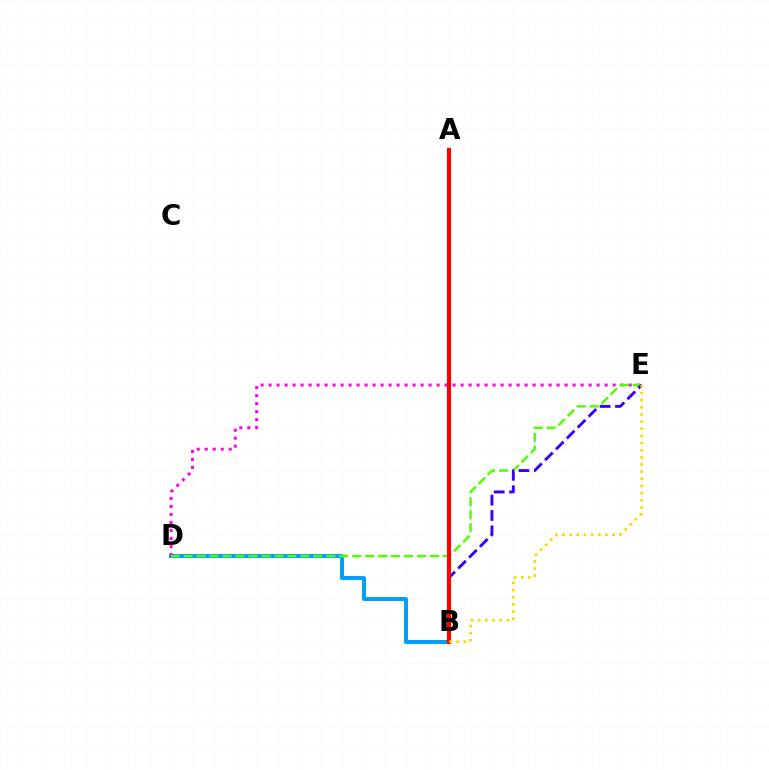{('B', 'D'): [{'color': '#009eff', 'line_style': 'solid', 'thickness': 2.85}], ('D', 'E'): [{'color': '#ff00ed', 'line_style': 'dotted', 'thickness': 2.17}, {'color': '#4fff00', 'line_style': 'dashed', 'thickness': 1.76}], ('B', 'E'): [{'color': '#3700ff', 'line_style': 'dashed', 'thickness': 2.09}, {'color': '#ffd500', 'line_style': 'dotted', 'thickness': 1.94}], ('A', 'B'): [{'color': '#00ff86', 'line_style': 'dashed', 'thickness': 2.83}, {'color': '#ff0000', 'line_style': 'solid', 'thickness': 2.95}]}